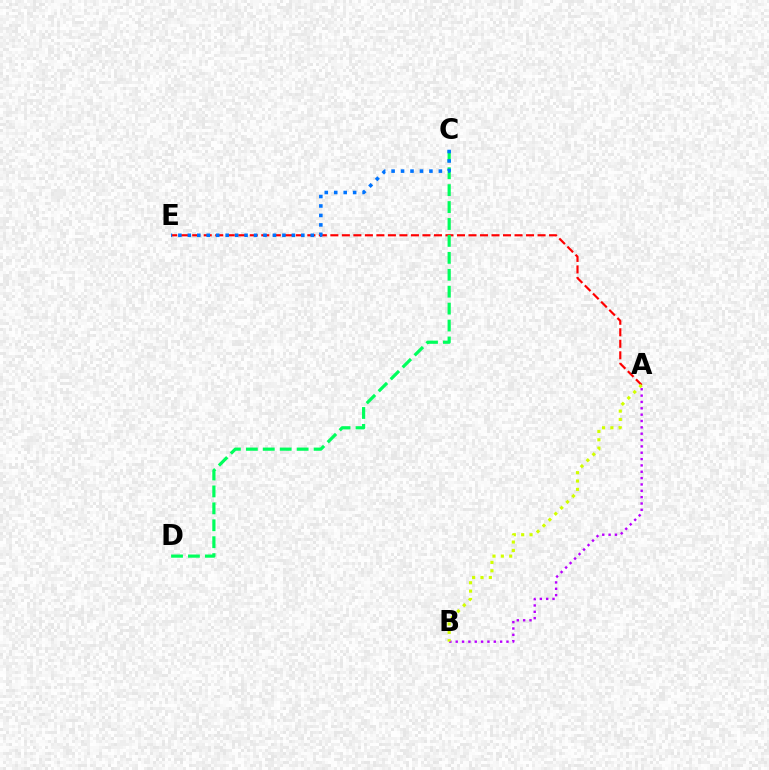{('A', 'B'): [{'color': '#b900ff', 'line_style': 'dotted', 'thickness': 1.72}, {'color': '#d1ff00', 'line_style': 'dotted', 'thickness': 2.27}], ('A', 'E'): [{'color': '#ff0000', 'line_style': 'dashed', 'thickness': 1.56}], ('C', 'D'): [{'color': '#00ff5c', 'line_style': 'dashed', 'thickness': 2.3}], ('C', 'E'): [{'color': '#0074ff', 'line_style': 'dotted', 'thickness': 2.57}]}